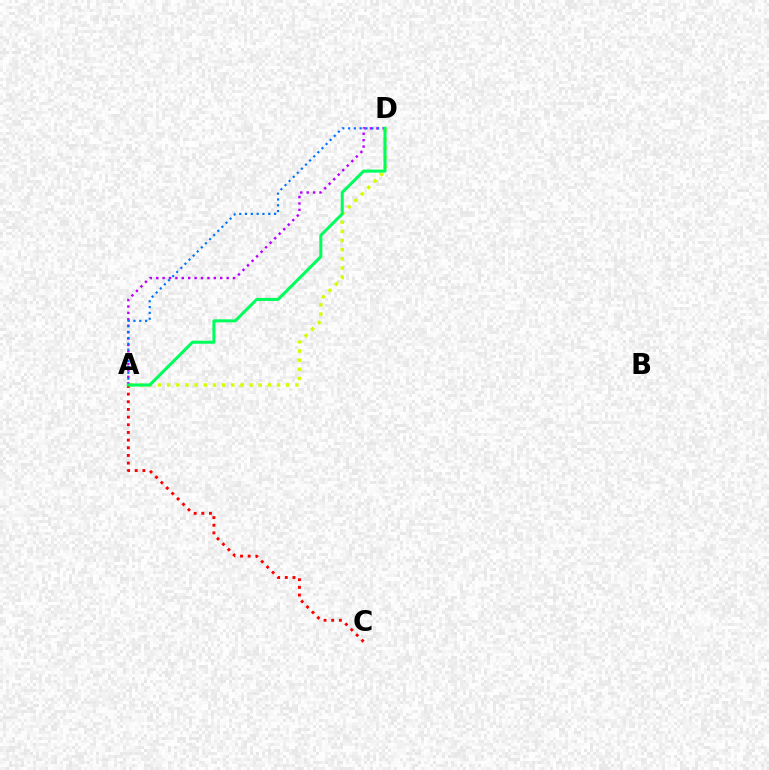{('A', 'D'): [{'color': '#b900ff', 'line_style': 'dotted', 'thickness': 1.74}, {'color': '#d1ff00', 'line_style': 'dotted', 'thickness': 2.49}, {'color': '#0074ff', 'line_style': 'dotted', 'thickness': 1.58}, {'color': '#00ff5c', 'line_style': 'solid', 'thickness': 2.18}], ('A', 'C'): [{'color': '#ff0000', 'line_style': 'dotted', 'thickness': 2.08}]}